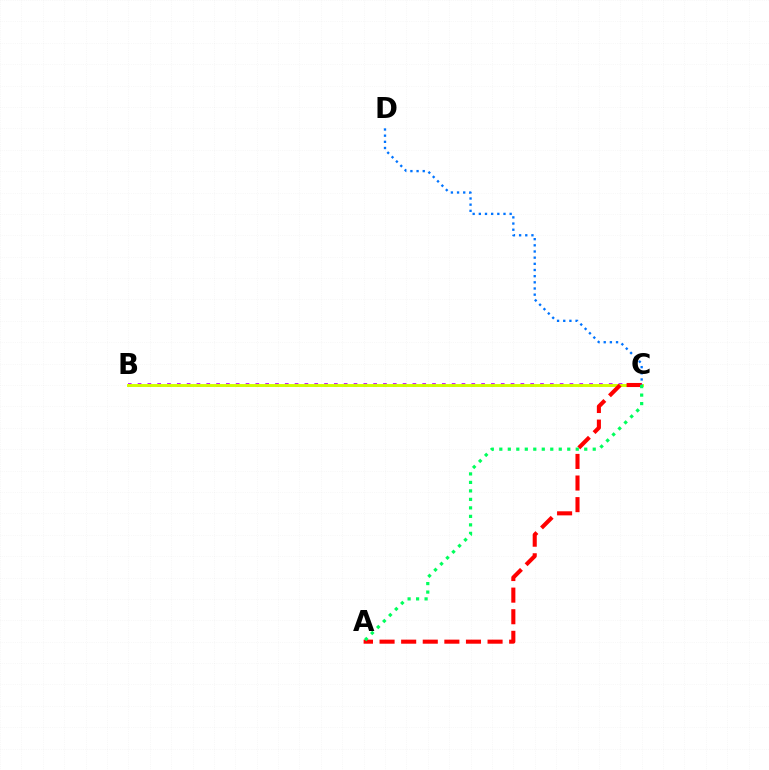{('B', 'C'): [{'color': '#b900ff', 'line_style': 'dotted', 'thickness': 2.67}, {'color': '#d1ff00', 'line_style': 'solid', 'thickness': 2.11}], ('A', 'C'): [{'color': '#ff0000', 'line_style': 'dashed', 'thickness': 2.93}, {'color': '#00ff5c', 'line_style': 'dotted', 'thickness': 2.31}], ('C', 'D'): [{'color': '#0074ff', 'line_style': 'dotted', 'thickness': 1.68}]}